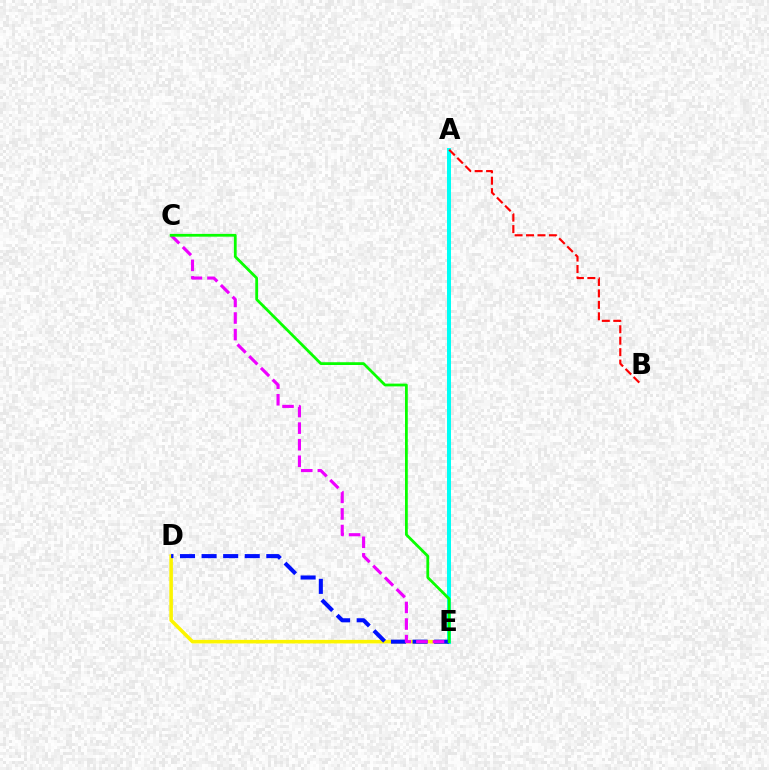{('D', 'E'): [{'color': '#fcf500', 'line_style': 'solid', 'thickness': 2.57}, {'color': '#0010ff', 'line_style': 'dashed', 'thickness': 2.93}], ('A', 'E'): [{'color': '#00fff6', 'line_style': 'solid', 'thickness': 2.87}], ('C', 'E'): [{'color': '#ee00ff', 'line_style': 'dashed', 'thickness': 2.25}, {'color': '#08ff00', 'line_style': 'solid', 'thickness': 2.0}], ('A', 'B'): [{'color': '#ff0000', 'line_style': 'dashed', 'thickness': 1.56}]}